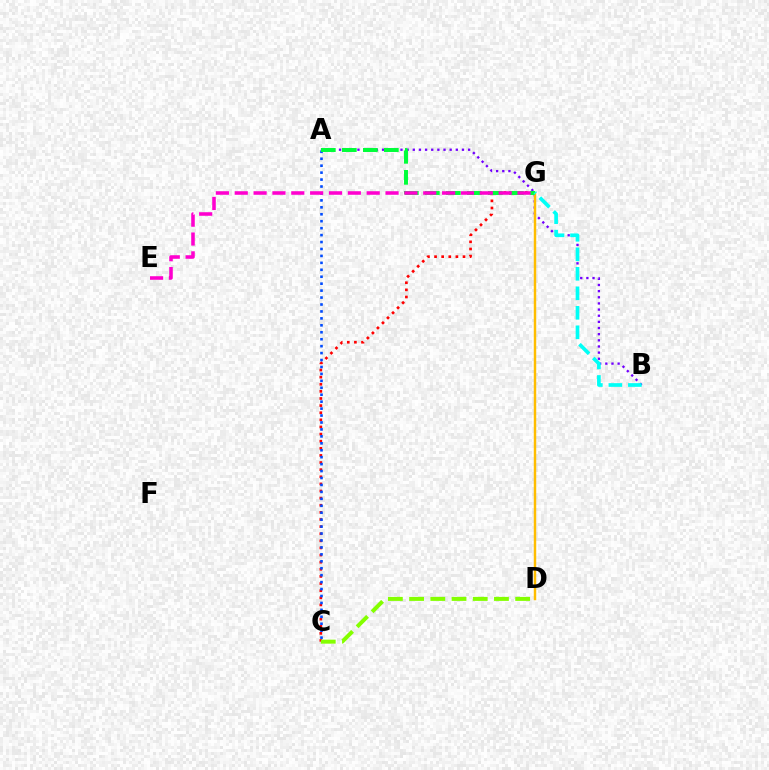{('A', 'B'): [{'color': '#7200ff', 'line_style': 'dotted', 'thickness': 1.67}], ('D', 'G'): [{'color': '#ffbd00', 'line_style': 'solid', 'thickness': 1.76}], ('C', 'G'): [{'color': '#ff0000', 'line_style': 'dotted', 'thickness': 1.93}], ('C', 'D'): [{'color': '#84ff00', 'line_style': 'dashed', 'thickness': 2.88}], ('A', 'C'): [{'color': '#004bff', 'line_style': 'dotted', 'thickness': 1.89}], ('A', 'G'): [{'color': '#00ff39', 'line_style': 'dashed', 'thickness': 2.85}], ('B', 'G'): [{'color': '#00fff6', 'line_style': 'dashed', 'thickness': 2.65}], ('E', 'G'): [{'color': '#ff00cf', 'line_style': 'dashed', 'thickness': 2.56}]}